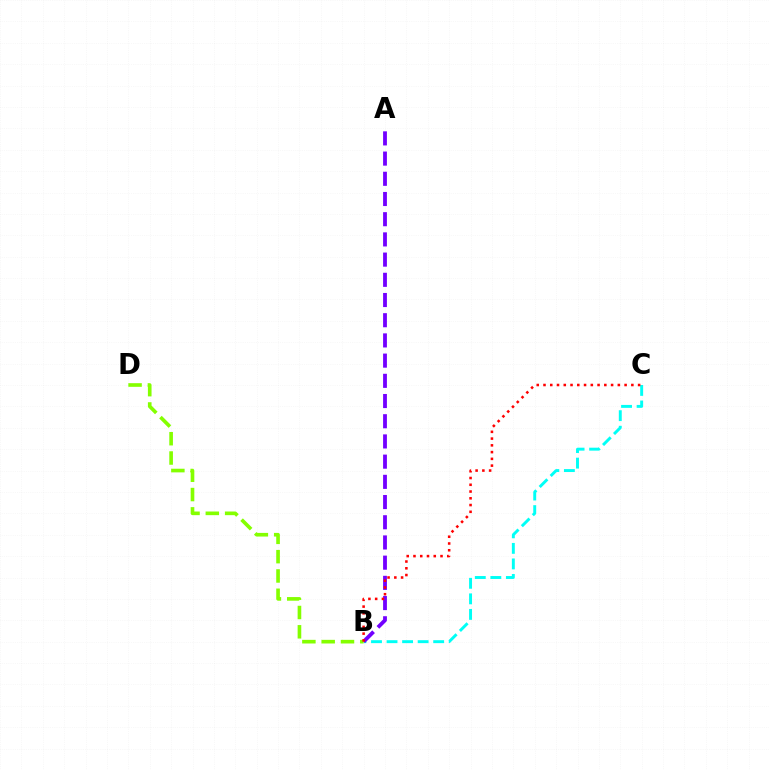{('B', 'C'): [{'color': '#00fff6', 'line_style': 'dashed', 'thickness': 2.11}, {'color': '#ff0000', 'line_style': 'dotted', 'thickness': 1.84}], ('A', 'B'): [{'color': '#7200ff', 'line_style': 'dashed', 'thickness': 2.74}], ('B', 'D'): [{'color': '#84ff00', 'line_style': 'dashed', 'thickness': 2.62}]}